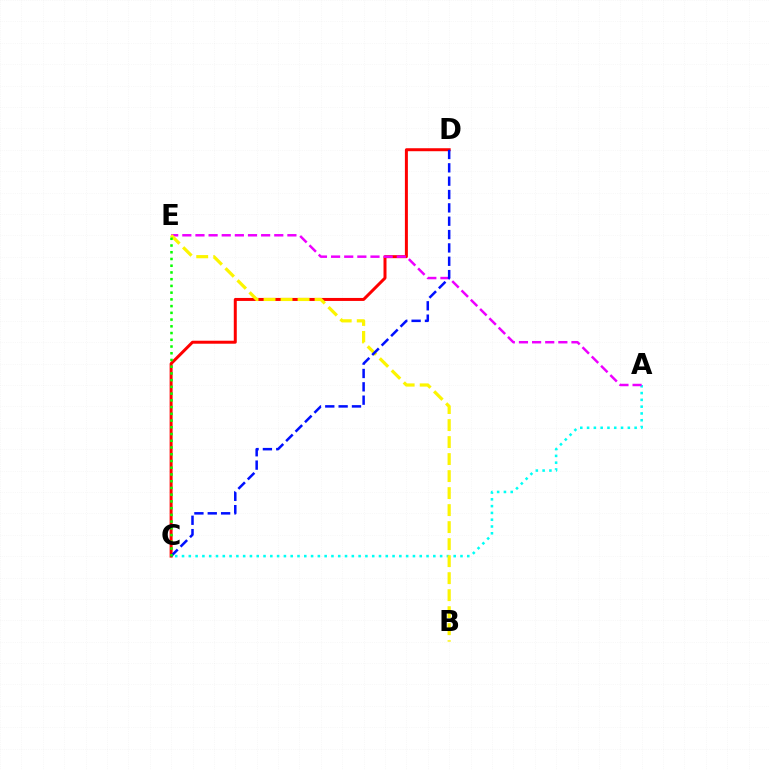{('A', 'C'): [{'color': '#00fff6', 'line_style': 'dotted', 'thickness': 1.85}], ('C', 'D'): [{'color': '#ff0000', 'line_style': 'solid', 'thickness': 2.15}, {'color': '#0010ff', 'line_style': 'dashed', 'thickness': 1.81}], ('A', 'E'): [{'color': '#ee00ff', 'line_style': 'dashed', 'thickness': 1.78}], ('B', 'E'): [{'color': '#fcf500', 'line_style': 'dashed', 'thickness': 2.31}], ('C', 'E'): [{'color': '#08ff00', 'line_style': 'dotted', 'thickness': 1.83}]}